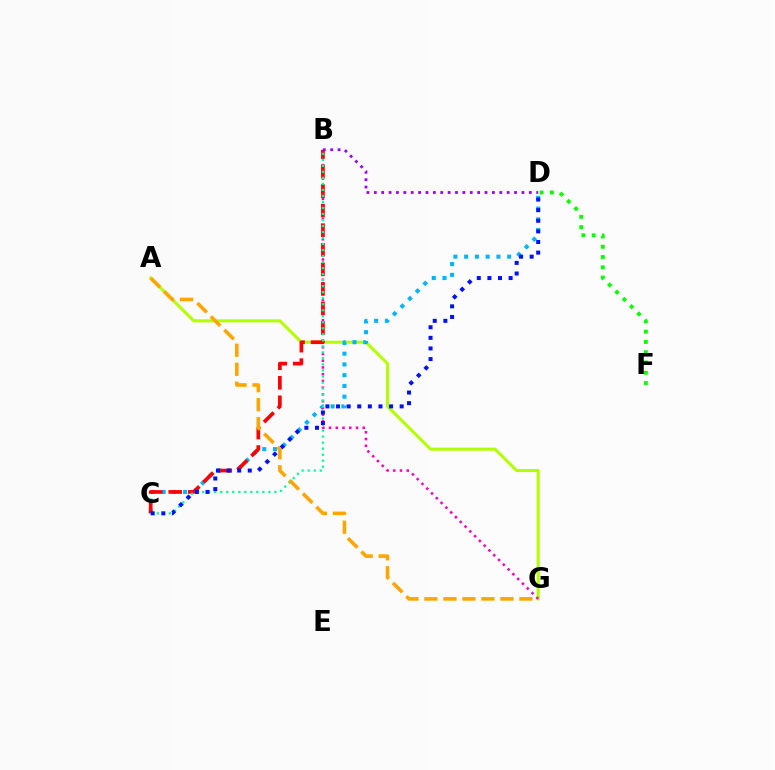{('D', 'F'): [{'color': '#08ff00', 'line_style': 'dotted', 'thickness': 2.79}], ('A', 'G'): [{'color': '#b3ff00', 'line_style': 'solid', 'thickness': 2.21}, {'color': '#ffa500', 'line_style': 'dashed', 'thickness': 2.58}], ('C', 'D'): [{'color': '#00b5ff', 'line_style': 'dotted', 'thickness': 2.92}, {'color': '#0010ff', 'line_style': 'dotted', 'thickness': 2.88}], ('B', 'G'): [{'color': '#ff00bd', 'line_style': 'dotted', 'thickness': 1.83}], ('B', 'C'): [{'color': '#ff0000', 'line_style': 'dashed', 'thickness': 2.66}, {'color': '#00ff9d', 'line_style': 'dotted', 'thickness': 1.64}], ('B', 'D'): [{'color': '#9b00ff', 'line_style': 'dotted', 'thickness': 2.01}]}